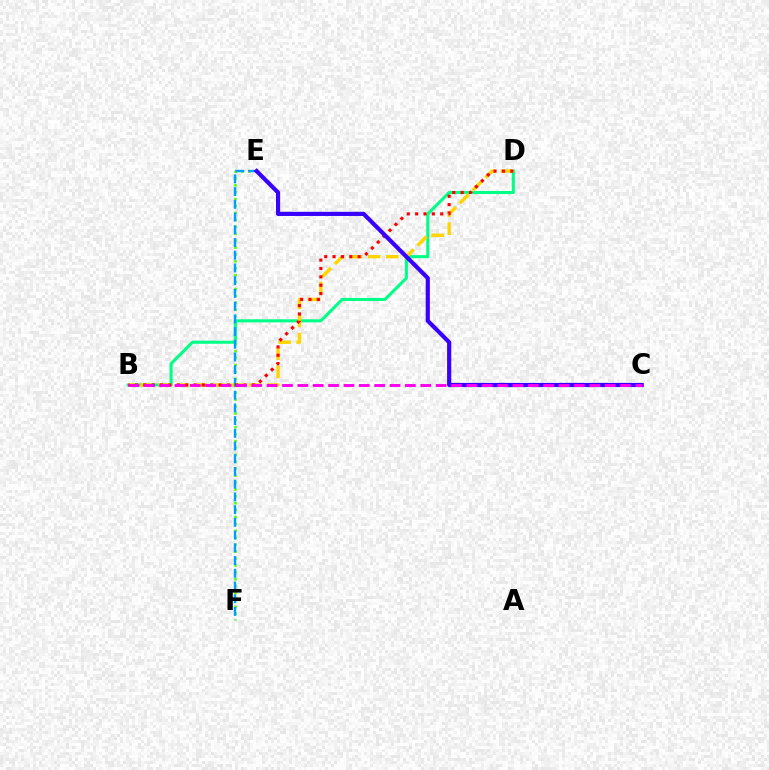{('E', 'F'): [{'color': '#4fff00', 'line_style': 'dotted', 'thickness': 1.88}, {'color': '#009eff', 'line_style': 'dashed', 'thickness': 1.73}], ('B', 'D'): [{'color': '#00ff86', 'line_style': 'solid', 'thickness': 2.21}, {'color': '#ffd500', 'line_style': 'dashed', 'thickness': 2.46}, {'color': '#ff0000', 'line_style': 'dotted', 'thickness': 2.27}], ('C', 'E'): [{'color': '#3700ff', 'line_style': 'solid', 'thickness': 2.99}], ('B', 'C'): [{'color': '#ff00ed', 'line_style': 'dashed', 'thickness': 2.09}]}